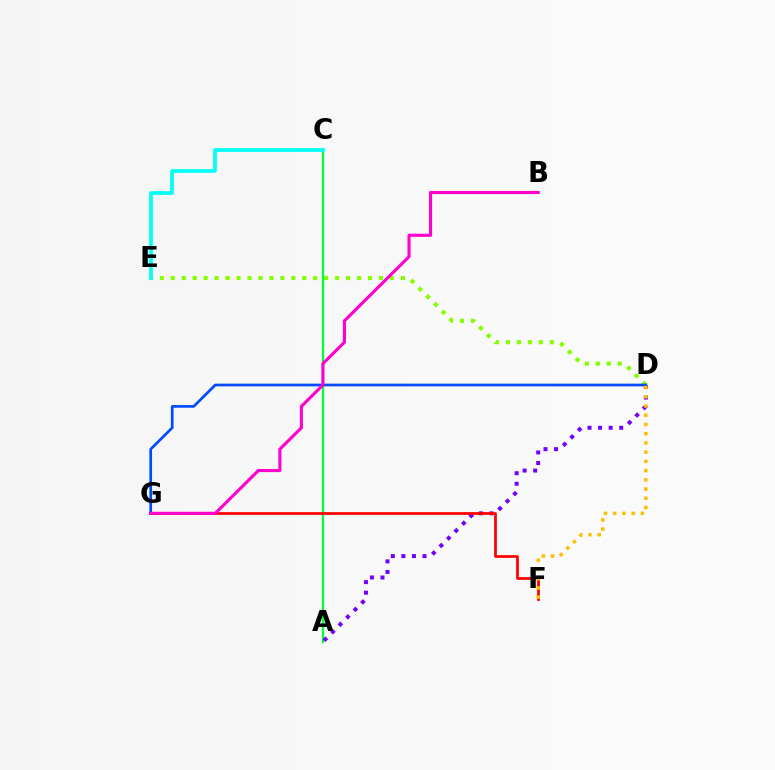{('A', 'C'): [{'color': '#00ff39', 'line_style': 'solid', 'thickness': 1.63}], ('A', 'D'): [{'color': '#7200ff', 'line_style': 'dotted', 'thickness': 2.87}], ('D', 'E'): [{'color': '#84ff00', 'line_style': 'dotted', 'thickness': 2.98}], ('F', 'G'): [{'color': '#ff0000', 'line_style': 'solid', 'thickness': 1.97}], ('D', 'G'): [{'color': '#004bff', 'line_style': 'solid', 'thickness': 1.94}], ('B', 'G'): [{'color': '#ff00cf', 'line_style': 'solid', 'thickness': 2.24}], ('D', 'F'): [{'color': '#ffbd00', 'line_style': 'dotted', 'thickness': 2.51}], ('C', 'E'): [{'color': '#00fff6', 'line_style': 'solid', 'thickness': 2.68}]}